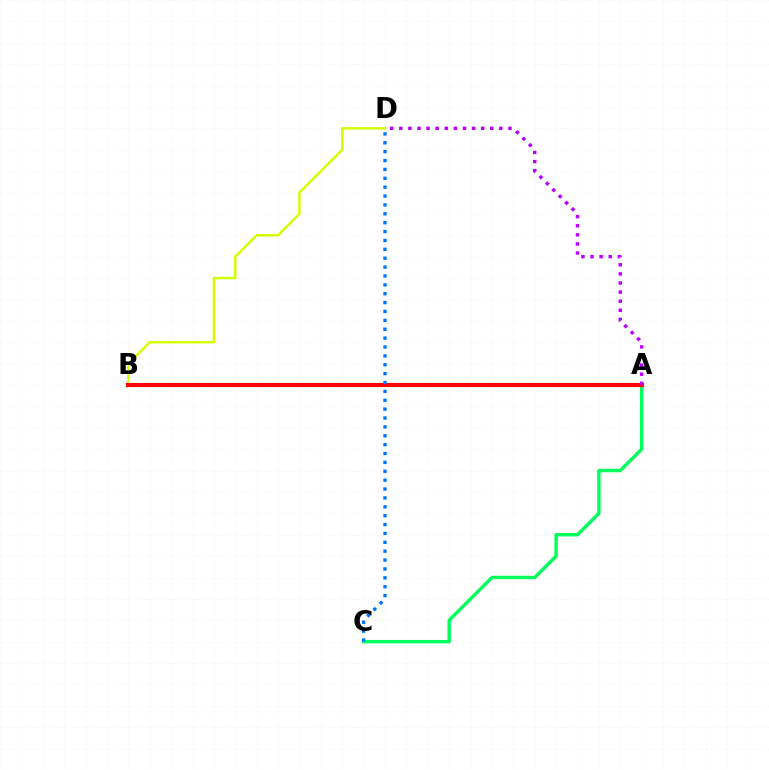{('A', 'C'): [{'color': '#00ff5c', 'line_style': 'solid', 'thickness': 2.46}], ('B', 'D'): [{'color': '#d1ff00', 'line_style': 'solid', 'thickness': 1.78}], ('A', 'B'): [{'color': '#ff0000', 'line_style': 'solid', 'thickness': 2.97}], ('C', 'D'): [{'color': '#0074ff', 'line_style': 'dotted', 'thickness': 2.41}], ('A', 'D'): [{'color': '#b900ff', 'line_style': 'dotted', 'thickness': 2.47}]}